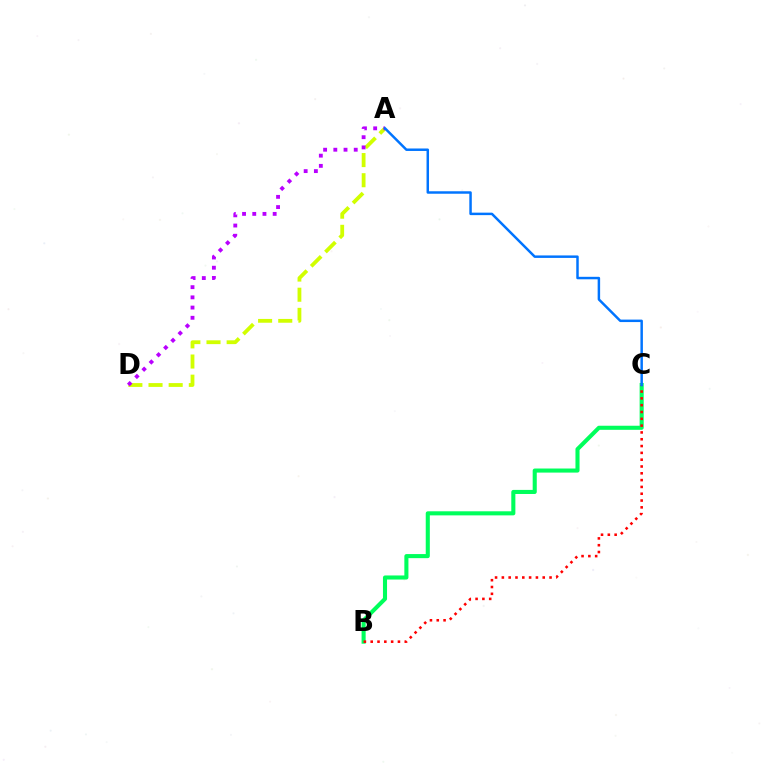{('B', 'C'): [{'color': '#00ff5c', 'line_style': 'solid', 'thickness': 2.94}, {'color': '#ff0000', 'line_style': 'dotted', 'thickness': 1.85}], ('A', 'D'): [{'color': '#d1ff00', 'line_style': 'dashed', 'thickness': 2.74}, {'color': '#b900ff', 'line_style': 'dotted', 'thickness': 2.77}], ('A', 'C'): [{'color': '#0074ff', 'line_style': 'solid', 'thickness': 1.78}]}